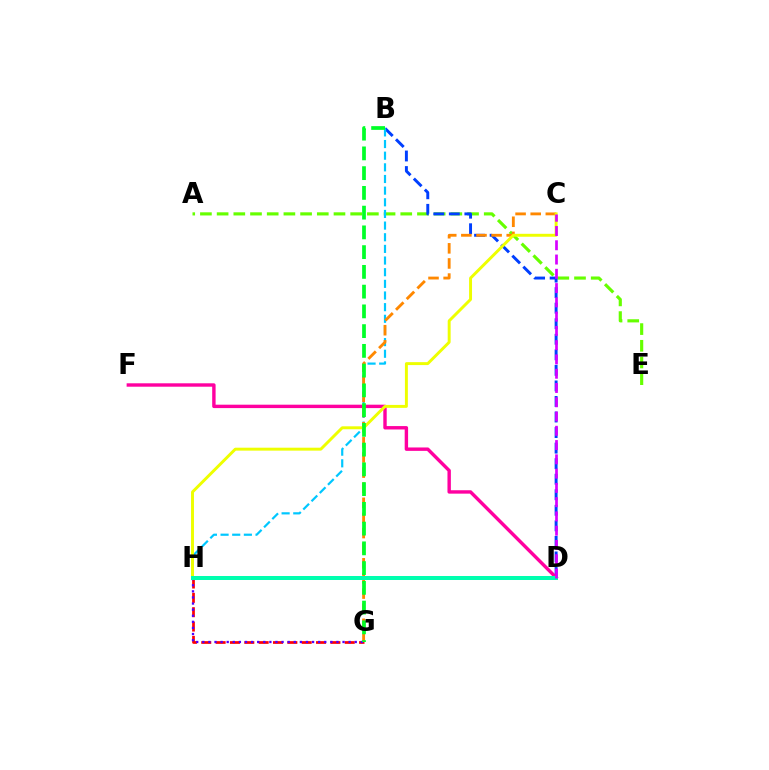{('G', 'H'): [{'color': '#ff0000', 'line_style': 'dashed', 'thickness': 1.95}, {'color': '#4f00ff', 'line_style': 'dotted', 'thickness': 1.66}], ('A', 'E'): [{'color': '#66ff00', 'line_style': 'dashed', 'thickness': 2.27}], ('B', 'D'): [{'color': '#003fff', 'line_style': 'dashed', 'thickness': 2.11}], ('D', 'F'): [{'color': '#ff00a0', 'line_style': 'solid', 'thickness': 2.45}], ('B', 'H'): [{'color': '#00c7ff', 'line_style': 'dashed', 'thickness': 1.58}], ('C', 'G'): [{'color': '#ff8800', 'line_style': 'dashed', 'thickness': 2.05}], ('C', 'H'): [{'color': '#eeff00', 'line_style': 'solid', 'thickness': 2.12}], ('D', 'H'): [{'color': '#00ffaf', 'line_style': 'solid', 'thickness': 2.88}], ('B', 'G'): [{'color': '#00ff27', 'line_style': 'dashed', 'thickness': 2.68}], ('C', 'D'): [{'color': '#d600ff', 'line_style': 'dashed', 'thickness': 1.94}]}